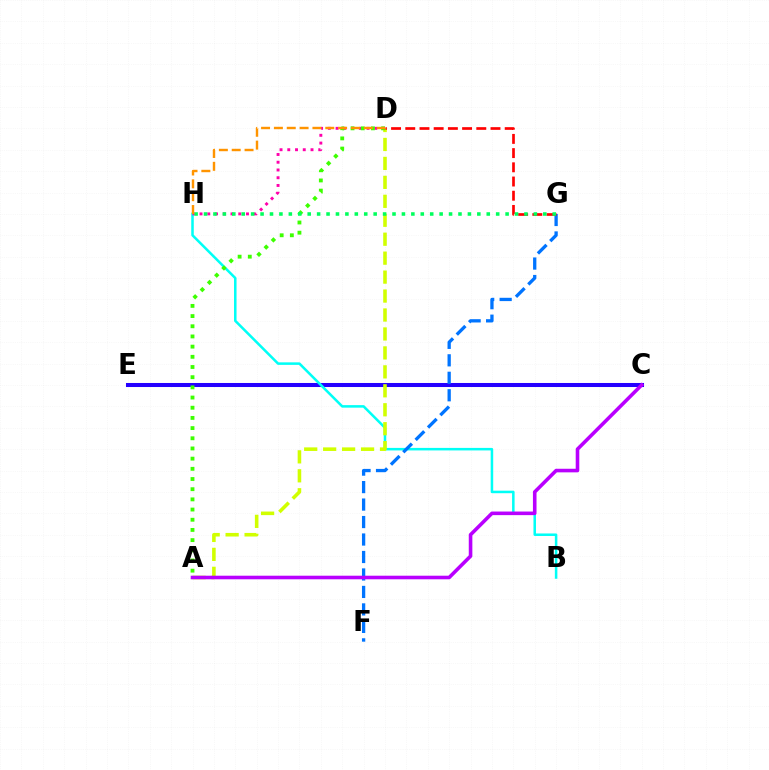{('C', 'E'): [{'color': '#2500ff', 'line_style': 'solid', 'thickness': 2.91}], ('B', 'H'): [{'color': '#00fff6', 'line_style': 'solid', 'thickness': 1.82}], ('A', 'D'): [{'color': '#d1ff00', 'line_style': 'dashed', 'thickness': 2.57}, {'color': '#3dff00', 'line_style': 'dotted', 'thickness': 2.77}], ('D', 'H'): [{'color': '#ff00ac', 'line_style': 'dotted', 'thickness': 2.1}, {'color': '#ff9400', 'line_style': 'dashed', 'thickness': 1.74}], ('F', 'G'): [{'color': '#0074ff', 'line_style': 'dashed', 'thickness': 2.37}], ('D', 'G'): [{'color': '#ff0000', 'line_style': 'dashed', 'thickness': 1.93}], ('A', 'C'): [{'color': '#b900ff', 'line_style': 'solid', 'thickness': 2.58}], ('G', 'H'): [{'color': '#00ff5c', 'line_style': 'dotted', 'thickness': 2.56}]}